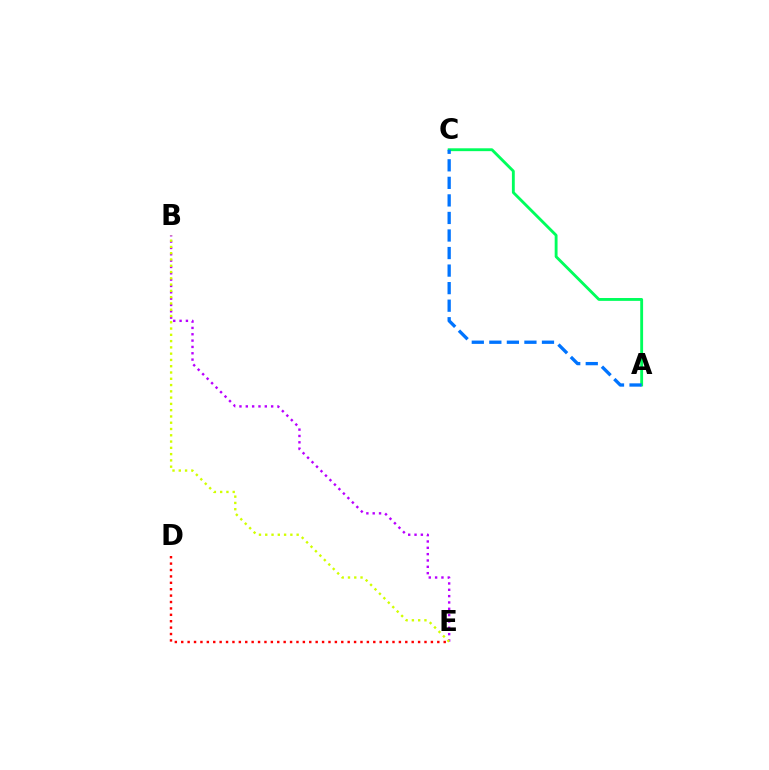{('D', 'E'): [{'color': '#ff0000', 'line_style': 'dotted', 'thickness': 1.74}], ('A', 'C'): [{'color': '#00ff5c', 'line_style': 'solid', 'thickness': 2.06}, {'color': '#0074ff', 'line_style': 'dashed', 'thickness': 2.38}], ('B', 'E'): [{'color': '#b900ff', 'line_style': 'dotted', 'thickness': 1.72}, {'color': '#d1ff00', 'line_style': 'dotted', 'thickness': 1.71}]}